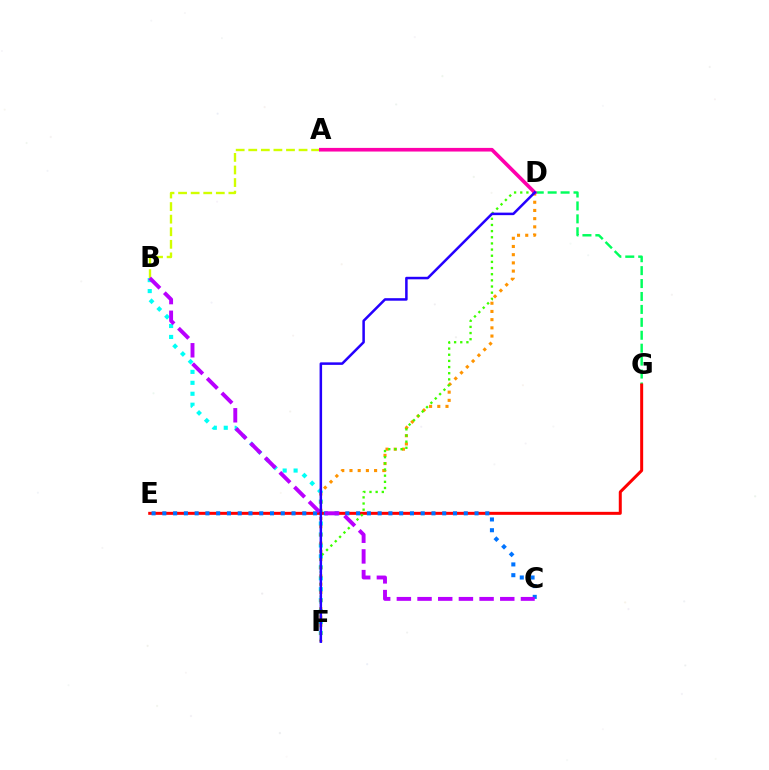{('D', 'G'): [{'color': '#00ff5c', 'line_style': 'dashed', 'thickness': 1.76}], ('B', 'F'): [{'color': '#00fff6', 'line_style': 'dotted', 'thickness': 2.97}], ('E', 'G'): [{'color': '#ff0000', 'line_style': 'solid', 'thickness': 2.16}], ('D', 'F'): [{'color': '#ff9400', 'line_style': 'dotted', 'thickness': 2.23}, {'color': '#3dff00', 'line_style': 'dotted', 'thickness': 1.67}, {'color': '#2500ff', 'line_style': 'solid', 'thickness': 1.81}], ('C', 'E'): [{'color': '#0074ff', 'line_style': 'dotted', 'thickness': 2.92}], ('A', 'B'): [{'color': '#d1ff00', 'line_style': 'dashed', 'thickness': 1.71}], ('B', 'C'): [{'color': '#b900ff', 'line_style': 'dashed', 'thickness': 2.81}], ('A', 'D'): [{'color': '#ff00ac', 'line_style': 'solid', 'thickness': 2.62}]}